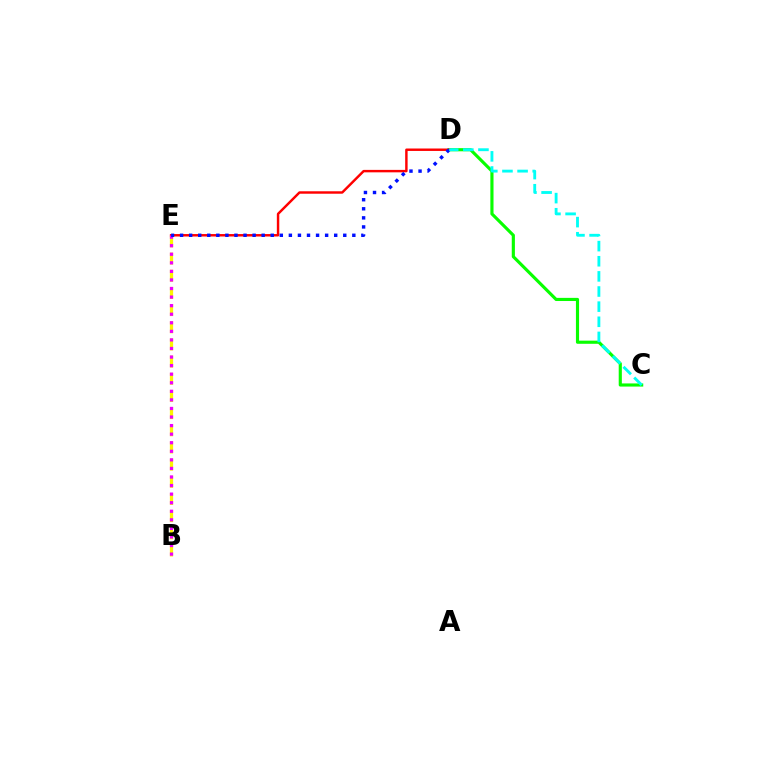{('C', 'D'): [{'color': '#08ff00', 'line_style': 'solid', 'thickness': 2.26}, {'color': '#00fff6', 'line_style': 'dashed', 'thickness': 2.06}], ('B', 'E'): [{'color': '#fcf500', 'line_style': 'dashed', 'thickness': 2.33}, {'color': '#ee00ff', 'line_style': 'dotted', 'thickness': 2.33}], ('D', 'E'): [{'color': '#ff0000', 'line_style': 'solid', 'thickness': 1.76}, {'color': '#0010ff', 'line_style': 'dotted', 'thickness': 2.46}]}